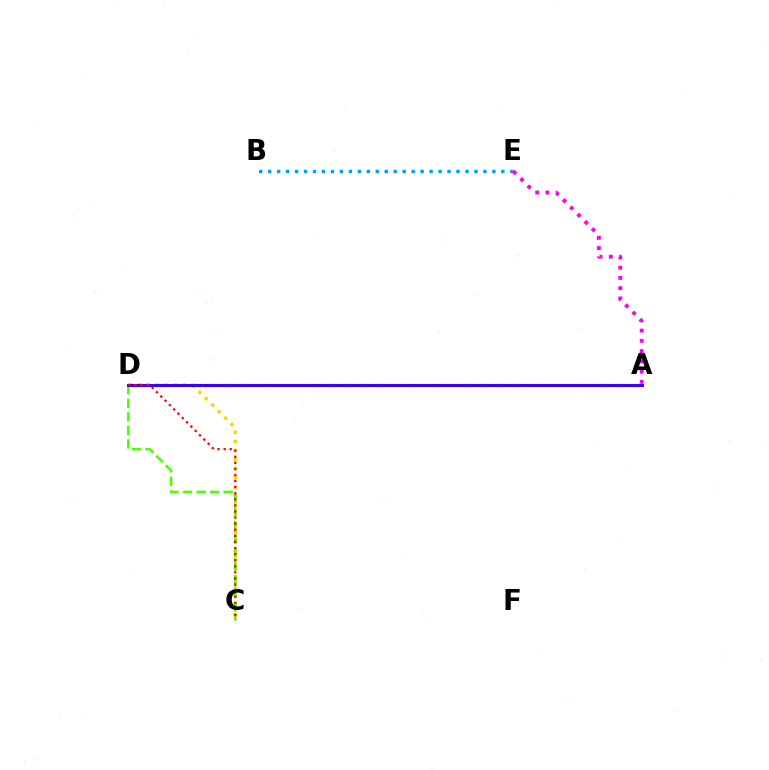{('C', 'D'): [{'color': '#ffd500', 'line_style': 'dotted', 'thickness': 2.47}, {'color': '#4fff00', 'line_style': 'dashed', 'thickness': 1.84}, {'color': '#ff0000', 'line_style': 'dotted', 'thickness': 1.65}], ('A', 'D'): [{'color': '#00ff86', 'line_style': 'dashed', 'thickness': 2.31}, {'color': '#3700ff', 'line_style': 'solid', 'thickness': 2.13}], ('B', 'E'): [{'color': '#009eff', 'line_style': 'dotted', 'thickness': 2.44}], ('A', 'E'): [{'color': '#ff00ed', 'line_style': 'dotted', 'thickness': 2.78}]}